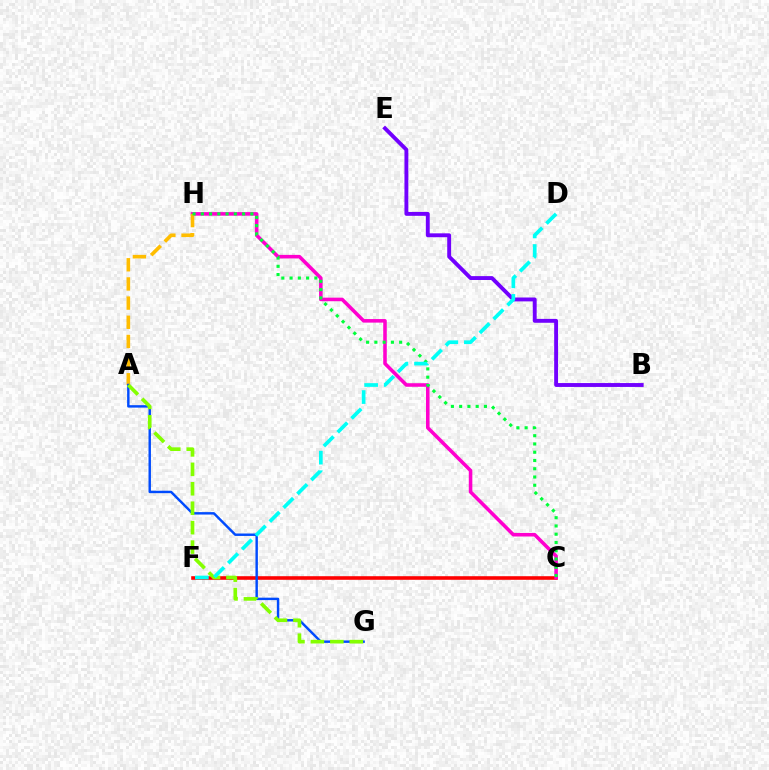{('C', 'F'): [{'color': '#ff0000', 'line_style': 'solid', 'thickness': 2.59}], ('C', 'H'): [{'color': '#ff00cf', 'line_style': 'solid', 'thickness': 2.56}, {'color': '#00ff39', 'line_style': 'dotted', 'thickness': 2.24}], ('B', 'E'): [{'color': '#7200ff', 'line_style': 'solid', 'thickness': 2.8}], ('A', 'H'): [{'color': '#ffbd00', 'line_style': 'dashed', 'thickness': 2.6}], ('A', 'G'): [{'color': '#004bff', 'line_style': 'solid', 'thickness': 1.75}, {'color': '#84ff00', 'line_style': 'dashed', 'thickness': 2.64}], ('D', 'F'): [{'color': '#00fff6', 'line_style': 'dashed', 'thickness': 2.66}]}